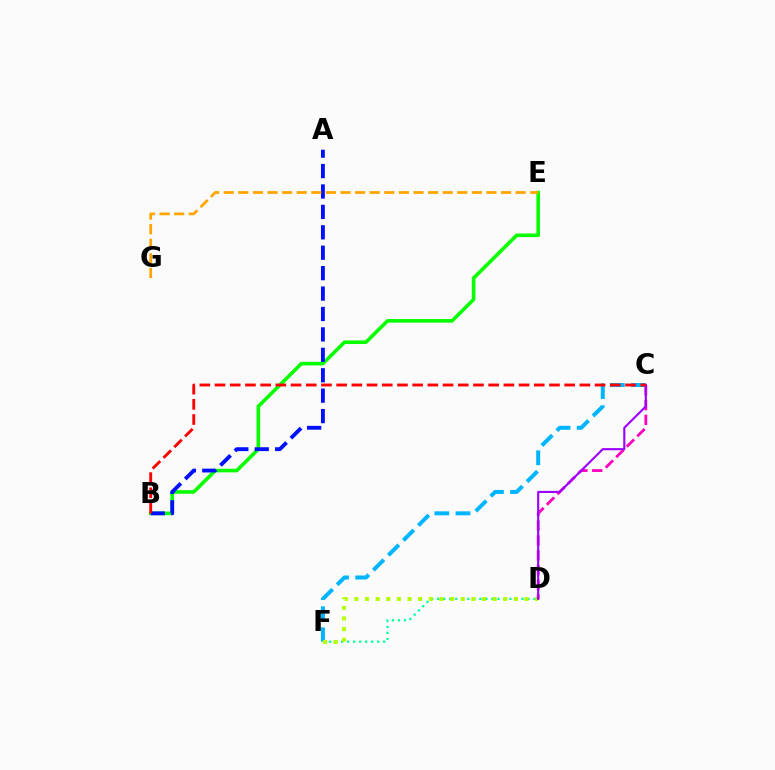{('C', 'F'): [{'color': '#00b5ff', 'line_style': 'dashed', 'thickness': 2.87}], ('B', 'E'): [{'color': '#08ff00', 'line_style': 'solid', 'thickness': 2.6}], ('D', 'F'): [{'color': '#00ff9d', 'line_style': 'dotted', 'thickness': 1.63}, {'color': '#b3ff00', 'line_style': 'dotted', 'thickness': 2.89}], ('C', 'D'): [{'color': '#ff00bd', 'line_style': 'dashed', 'thickness': 2.01}, {'color': '#9b00ff', 'line_style': 'solid', 'thickness': 1.53}], ('A', 'B'): [{'color': '#0010ff', 'line_style': 'dashed', 'thickness': 2.77}], ('E', 'G'): [{'color': '#ffa500', 'line_style': 'dashed', 'thickness': 1.98}], ('B', 'C'): [{'color': '#ff0000', 'line_style': 'dashed', 'thickness': 2.07}]}